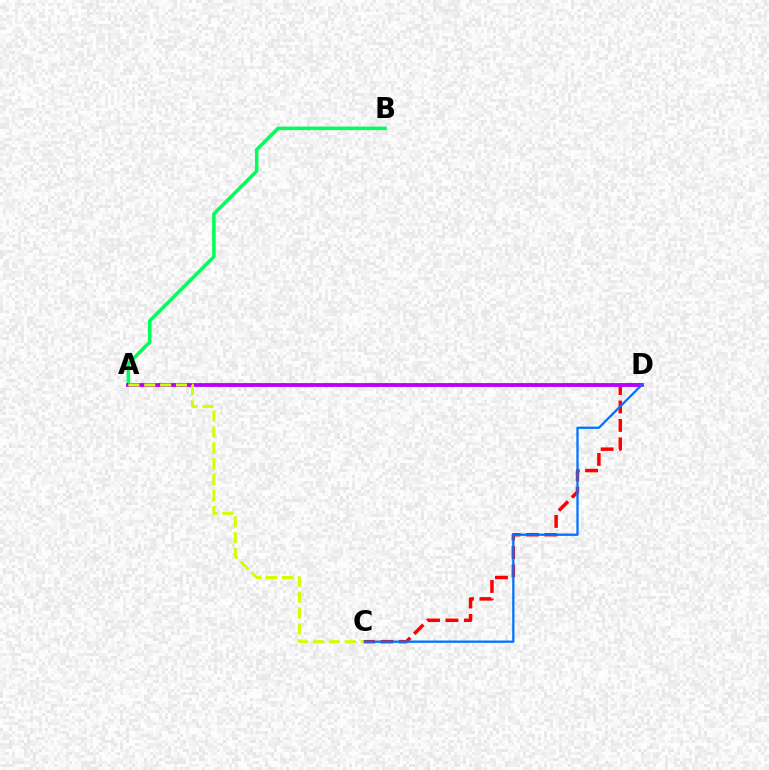{('A', 'B'): [{'color': '#00ff5c', 'line_style': 'solid', 'thickness': 2.54}], ('C', 'D'): [{'color': '#ff0000', 'line_style': 'dashed', 'thickness': 2.51}, {'color': '#0074ff', 'line_style': 'solid', 'thickness': 1.65}], ('A', 'D'): [{'color': '#b900ff', 'line_style': 'solid', 'thickness': 2.76}], ('A', 'C'): [{'color': '#d1ff00', 'line_style': 'dashed', 'thickness': 2.16}]}